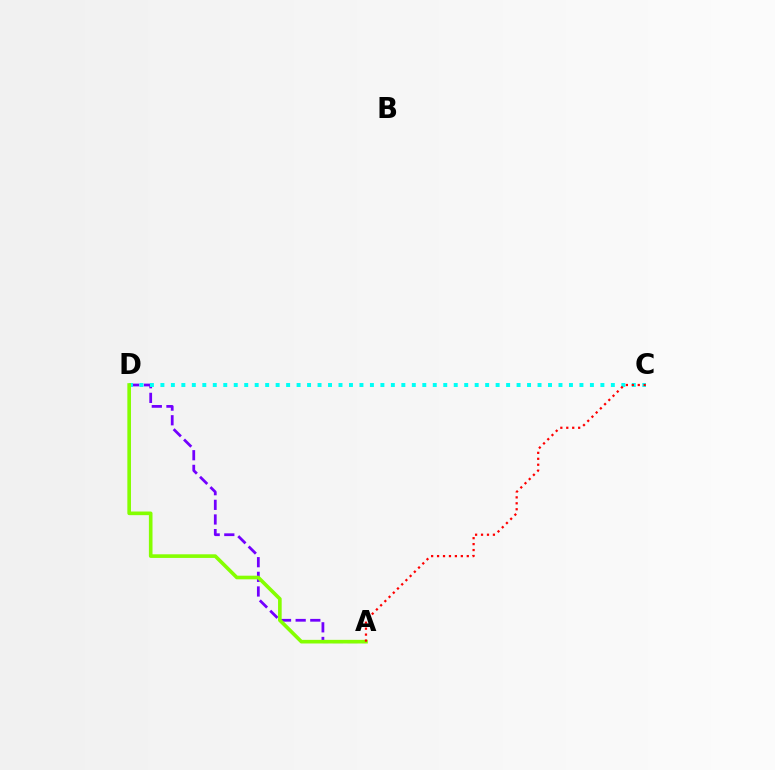{('A', 'D'): [{'color': '#7200ff', 'line_style': 'dashed', 'thickness': 1.99}, {'color': '#84ff00', 'line_style': 'solid', 'thickness': 2.61}], ('C', 'D'): [{'color': '#00fff6', 'line_style': 'dotted', 'thickness': 2.85}], ('A', 'C'): [{'color': '#ff0000', 'line_style': 'dotted', 'thickness': 1.61}]}